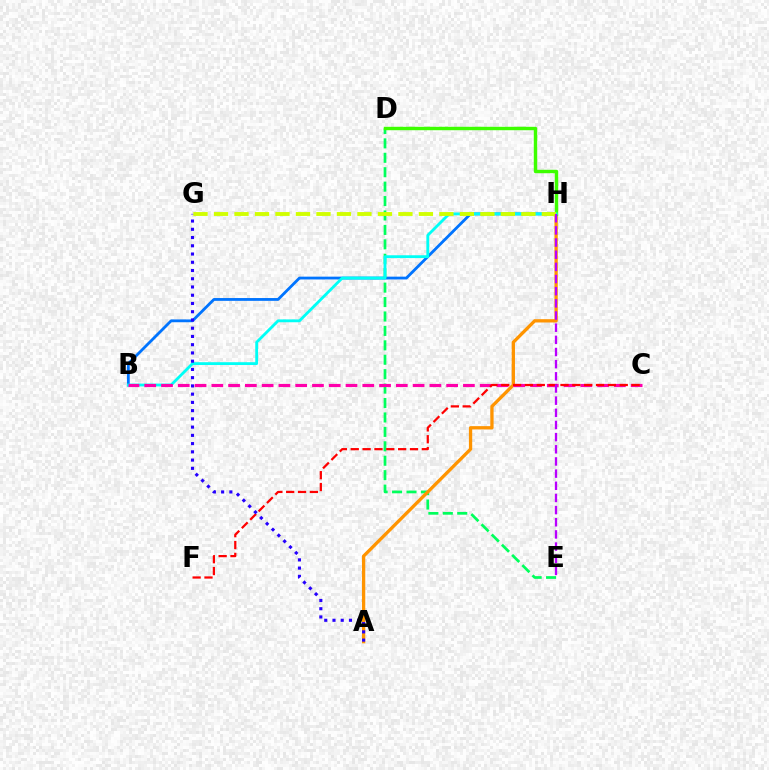{('B', 'H'): [{'color': '#0074ff', 'line_style': 'solid', 'thickness': 2.02}, {'color': '#00fff6', 'line_style': 'solid', 'thickness': 2.03}], ('D', 'E'): [{'color': '#00ff5c', 'line_style': 'dashed', 'thickness': 1.96}], ('A', 'H'): [{'color': '#ff9400', 'line_style': 'solid', 'thickness': 2.37}], ('D', 'H'): [{'color': '#3dff00', 'line_style': 'solid', 'thickness': 2.46}], ('B', 'C'): [{'color': '#ff00ac', 'line_style': 'dashed', 'thickness': 2.28}], ('C', 'F'): [{'color': '#ff0000', 'line_style': 'dashed', 'thickness': 1.61}], ('A', 'G'): [{'color': '#2500ff', 'line_style': 'dotted', 'thickness': 2.24}], ('G', 'H'): [{'color': '#d1ff00', 'line_style': 'dashed', 'thickness': 2.78}], ('E', 'H'): [{'color': '#b900ff', 'line_style': 'dashed', 'thickness': 1.65}]}